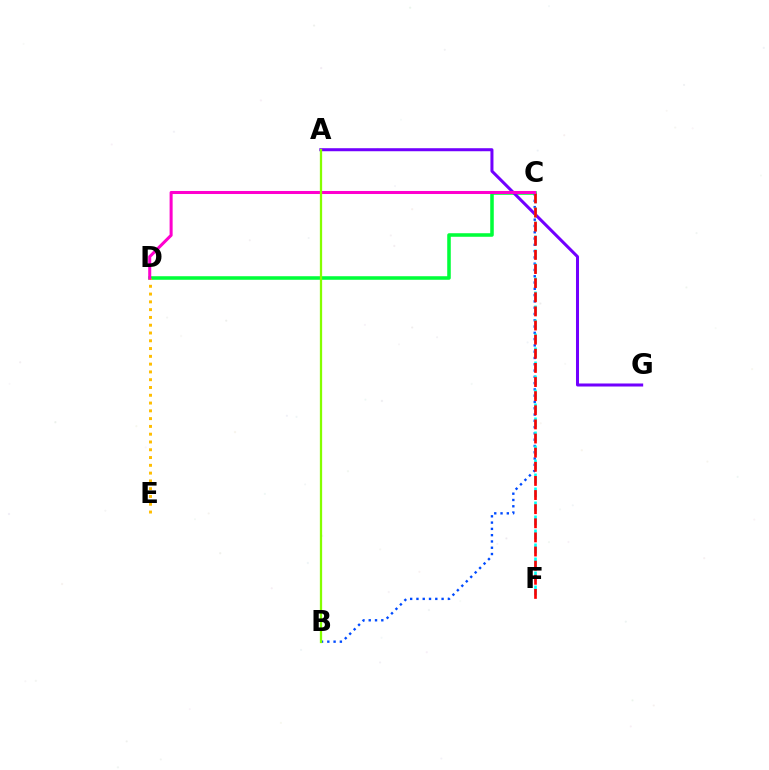{('C', 'D'): [{'color': '#00ff39', 'line_style': 'solid', 'thickness': 2.55}, {'color': '#ff00cf', 'line_style': 'solid', 'thickness': 2.19}], ('B', 'C'): [{'color': '#004bff', 'line_style': 'dotted', 'thickness': 1.71}], ('D', 'E'): [{'color': '#ffbd00', 'line_style': 'dotted', 'thickness': 2.11}], ('A', 'G'): [{'color': '#7200ff', 'line_style': 'solid', 'thickness': 2.18}], ('C', 'F'): [{'color': '#00fff6', 'line_style': 'dashed', 'thickness': 1.9}, {'color': '#ff0000', 'line_style': 'dashed', 'thickness': 1.92}], ('A', 'B'): [{'color': '#84ff00', 'line_style': 'solid', 'thickness': 1.64}]}